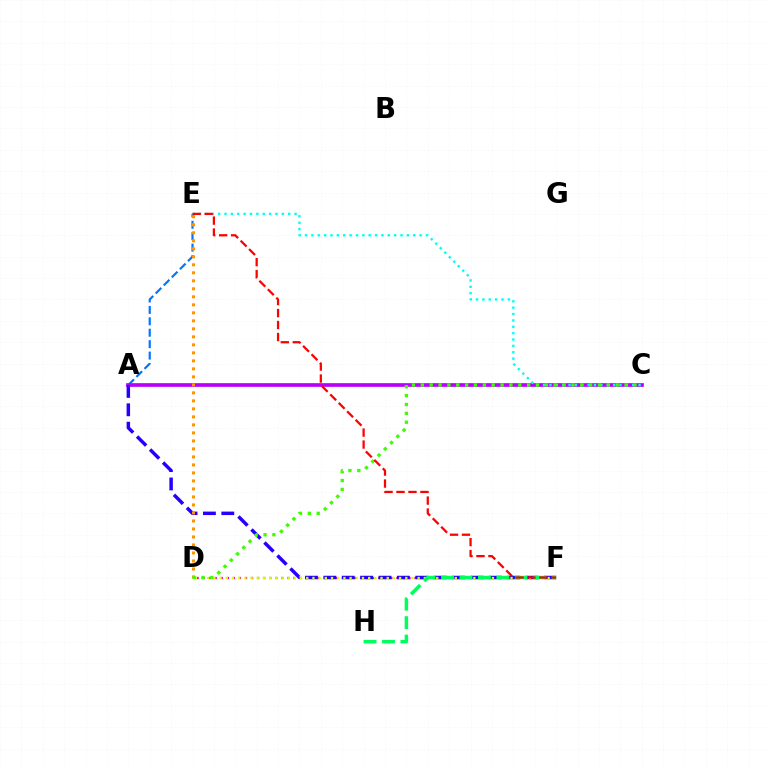{('A', 'E'): [{'color': '#0074ff', 'line_style': 'dashed', 'thickness': 1.55}], ('A', 'C'): [{'color': '#b900ff', 'line_style': 'solid', 'thickness': 2.65}], ('D', 'F'): [{'color': '#ff00ac', 'line_style': 'dotted', 'thickness': 1.65}, {'color': '#d1ff00', 'line_style': 'dotted', 'thickness': 1.68}], ('A', 'F'): [{'color': '#2500ff', 'line_style': 'dashed', 'thickness': 2.5}], ('D', 'E'): [{'color': '#ff9400', 'line_style': 'dotted', 'thickness': 2.17}], ('F', 'H'): [{'color': '#00ff5c', 'line_style': 'dashed', 'thickness': 2.51}], ('C', 'E'): [{'color': '#00fff6', 'line_style': 'dotted', 'thickness': 1.73}], ('C', 'D'): [{'color': '#3dff00', 'line_style': 'dotted', 'thickness': 2.41}], ('E', 'F'): [{'color': '#ff0000', 'line_style': 'dashed', 'thickness': 1.63}]}